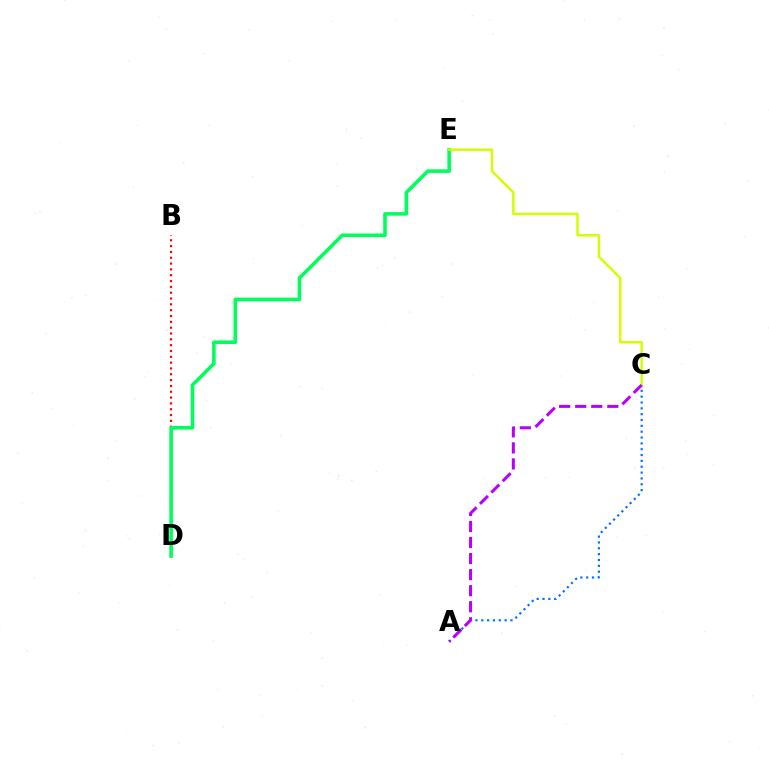{('B', 'D'): [{'color': '#ff0000', 'line_style': 'dotted', 'thickness': 1.58}], ('A', 'C'): [{'color': '#0074ff', 'line_style': 'dotted', 'thickness': 1.59}, {'color': '#b900ff', 'line_style': 'dashed', 'thickness': 2.18}], ('D', 'E'): [{'color': '#00ff5c', 'line_style': 'solid', 'thickness': 2.58}], ('C', 'E'): [{'color': '#d1ff00', 'line_style': 'solid', 'thickness': 1.78}]}